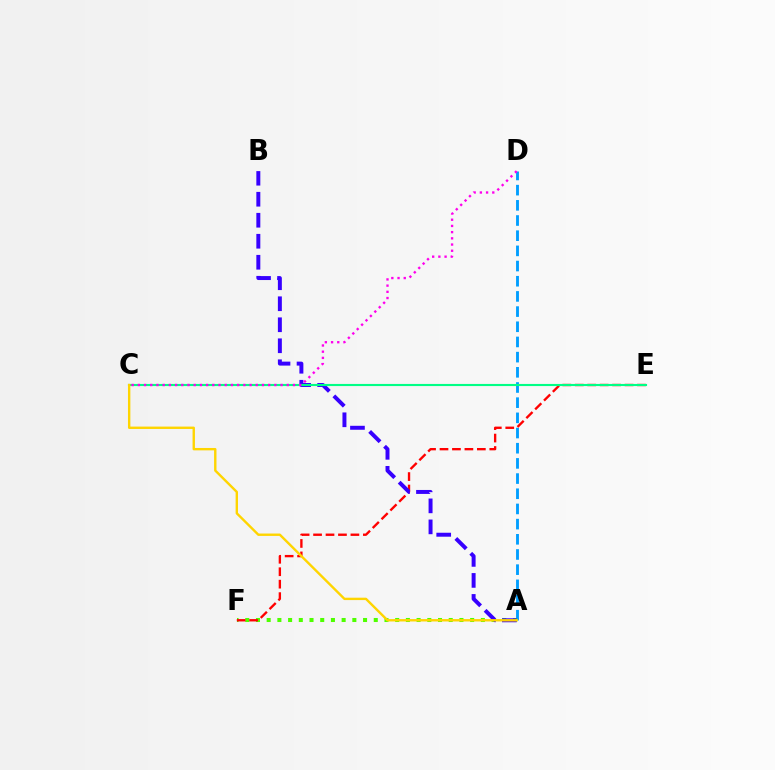{('A', 'D'): [{'color': '#009eff', 'line_style': 'dashed', 'thickness': 2.06}], ('A', 'F'): [{'color': '#4fff00', 'line_style': 'dotted', 'thickness': 2.91}], ('E', 'F'): [{'color': '#ff0000', 'line_style': 'dashed', 'thickness': 1.69}], ('A', 'B'): [{'color': '#3700ff', 'line_style': 'dashed', 'thickness': 2.85}], ('C', 'E'): [{'color': '#00ff86', 'line_style': 'solid', 'thickness': 1.53}], ('A', 'C'): [{'color': '#ffd500', 'line_style': 'solid', 'thickness': 1.72}], ('C', 'D'): [{'color': '#ff00ed', 'line_style': 'dotted', 'thickness': 1.69}]}